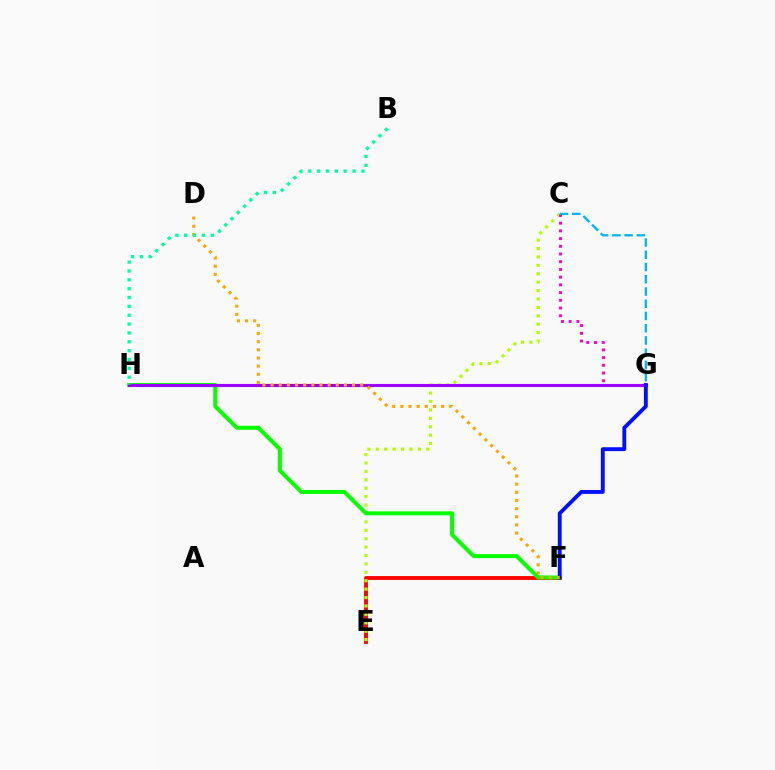{('E', 'F'): [{'color': '#ff0000', 'line_style': 'solid', 'thickness': 2.78}], ('C', 'E'): [{'color': '#b3ff00', 'line_style': 'dotted', 'thickness': 2.28}], ('C', 'G'): [{'color': '#ff00bd', 'line_style': 'dotted', 'thickness': 2.1}, {'color': '#00b5ff', 'line_style': 'dashed', 'thickness': 1.66}], ('F', 'H'): [{'color': '#08ff00', 'line_style': 'solid', 'thickness': 2.9}], ('G', 'H'): [{'color': '#9b00ff', 'line_style': 'solid', 'thickness': 2.25}], ('F', 'G'): [{'color': '#0010ff', 'line_style': 'solid', 'thickness': 2.78}], ('D', 'F'): [{'color': '#ffa500', 'line_style': 'dotted', 'thickness': 2.21}], ('B', 'H'): [{'color': '#00ff9d', 'line_style': 'dotted', 'thickness': 2.41}]}